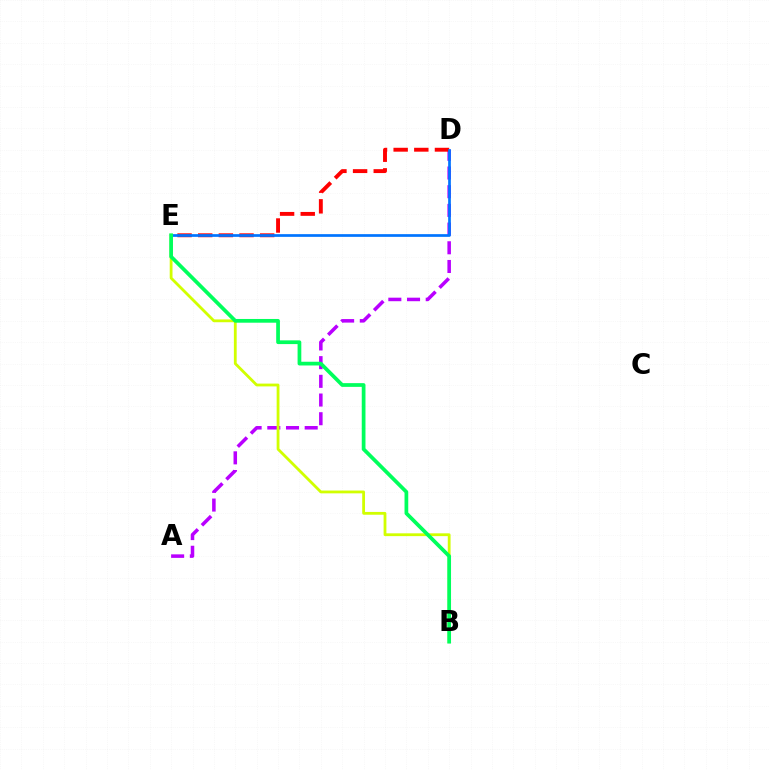{('A', 'D'): [{'color': '#b900ff', 'line_style': 'dashed', 'thickness': 2.54}], ('B', 'E'): [{'color': '#d1ff00', 'line_style': 'solid', 'thickness': 2.02}, {'color': '#00ff5c', 'line_style': 'solid', 'thickness': 2.69}], ('D', 'E'): [{'color': '#ff0000', 'line_style': 'dashed', 'thickness': 2.81}, {'color': '#0074ff', 'line_style': 'solid', 'thickness': 1.95}]}